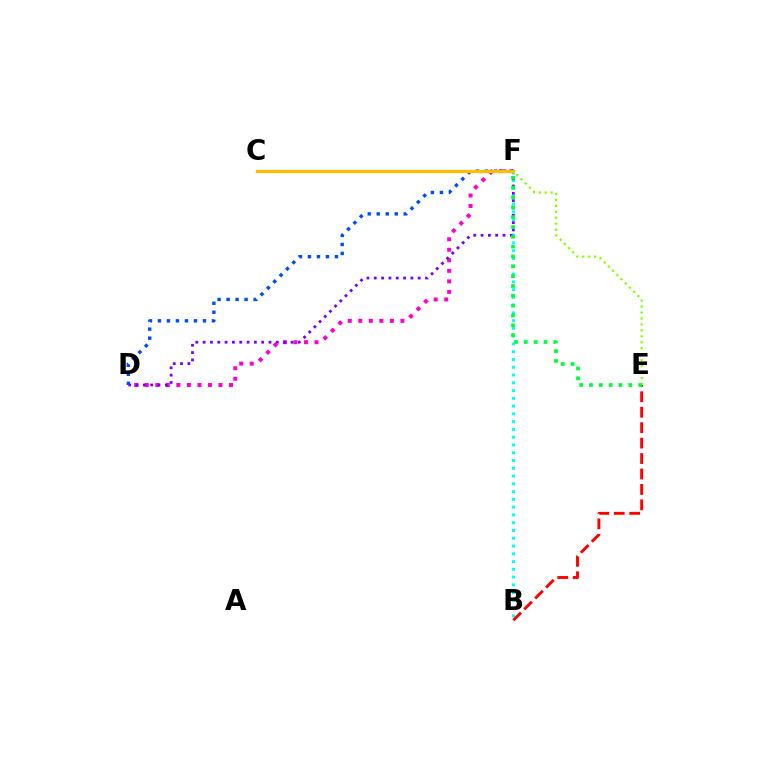{('B', 'F'): [{'color': '#00fff6', 'line_style': 'dotted', 'thickness': 2.11}], ('D', 'F'): [{'color': '#ff00cf', 'line_style': 'dotted', 'thickness': 2.86}, {'color': '#004bff', 'line_style': 'dotted', 'thickness': 2.45}, {'color': '#7200ff', 'line_style': 'dotted', 'thickness': 1.99}], ('B', 'E'): [{'color': '#ff0000', 'line_style': 'dashed', 'thickness': 2.1}], ('E', 'F'): [{'color': '#84ff00', 'line_style': 'dotted', 'thickness': 1.62}, {'color': '#00ff39', 'line_style': 'dotted', 'thickness': 2.67}], ('C', 'F'): [{'color': '#ffbd00', 'line_style': 'solid', 'thickness': 2.33}]}